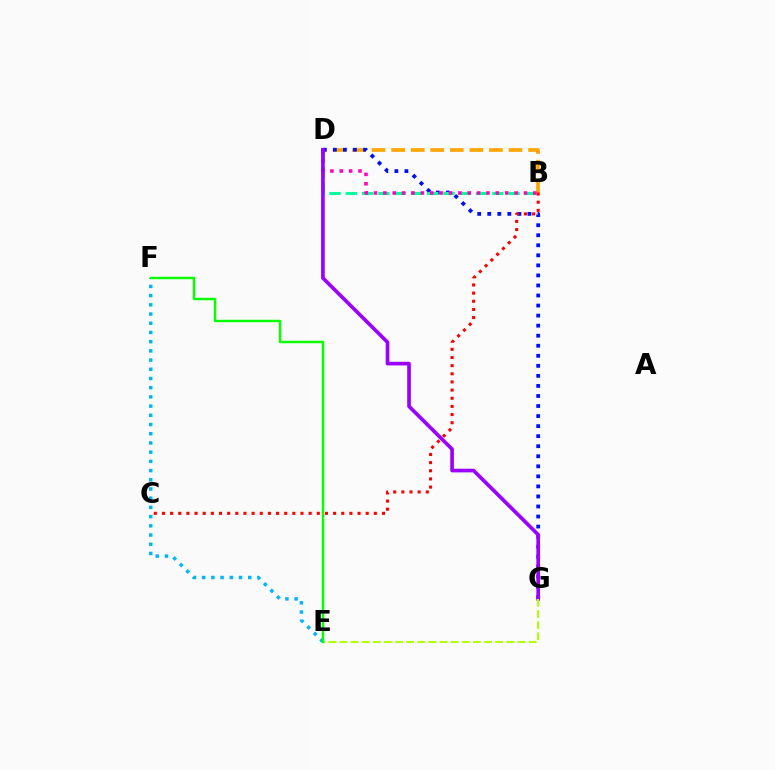{('B', 'D'): [{'color': '#ffa500', 'line_style': 'dashed', 'thickness': 2.66}, {'color': '#00ff9d', 'line_style': 'dashed', 'thickness': 2.21}, {'color': '#ff00bd', 'line_style': 'dotted', 'thickness': 2.55}], ('D', 'G'): [{'color': '#0010ff', 'line_style': 'dotted', 'thickness': 2.73}, {'color': '#9b00ff', 'line_style': 'solid', 'thickness': 2.63}], ('E', 'F'): [{'color': '#00b5ff', 'line_style': 'dotted', 'thickness': 2.5}, {'color': '#08ff00', 'line_style': 'solid', 'thickness': 1.77}], ('B', 'C'): [{'color': '#ff0000', 'line_style': 'dotted', 'thickness': 2.21}], ('E', 'G'): [{'color': '#b3ff00', 'line_style': 'dashed', 'thickness': 1.51}]}